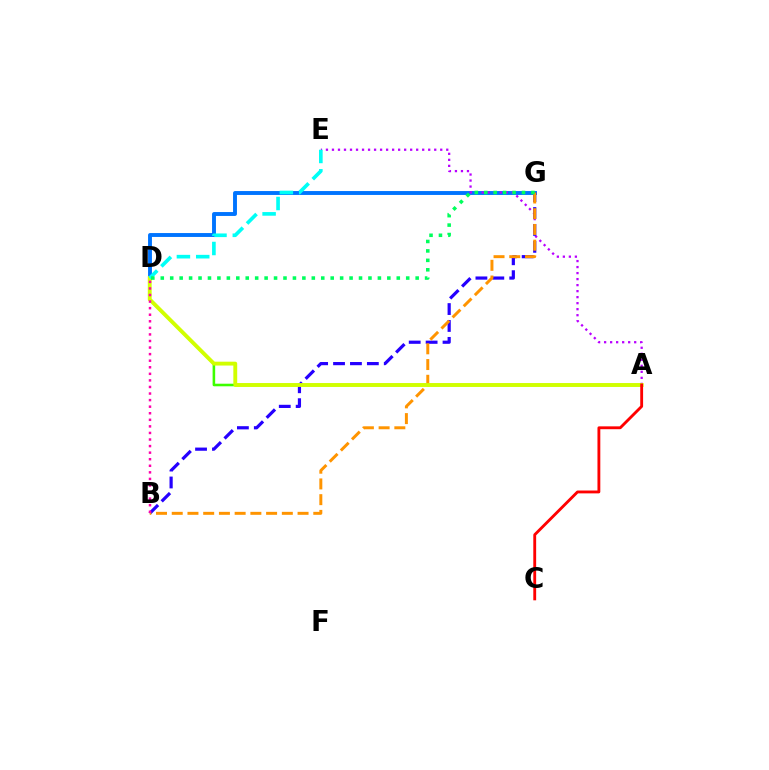{('D', 'G'): [{'color': '#0074ff', 'line_style': 'solid', 'thickness': 2.8}, {'color': '#00ff5c', 'line_style': 'dotted', 'thickness': 2.56}], ('A', 'E'): [{'color': '#b900ff', 'line_style': 'dotted', 'thickness': 1.63}], ('A', 'D'): [{'color': '#3dff00', 'line_style': 'solid', 'thickness': 1.86}, {'color': '#d1ff00', 'line_style': 'solid', 'thickness': 2.78}], ('B', 'G'): [{'color': '#2500ff', 'line_style': 'dashed', 'thickness': 2.3}, {'color': '#ff9400', 'line_style': 'dashed', 'thickness': 2.14}], ('B', 'D'): [{'color': '#ff00ac', 'line_style': 'dotted', 'thickness': 1.78}], ('A', 'C'): [{'color': '#ff0000', 'line_style': 'solid', 'thickness': 2.05}], ('D', 'E'): [{'color': '#00fff6', 'line_style': 'dashed', 'thickness': 2.63}]}